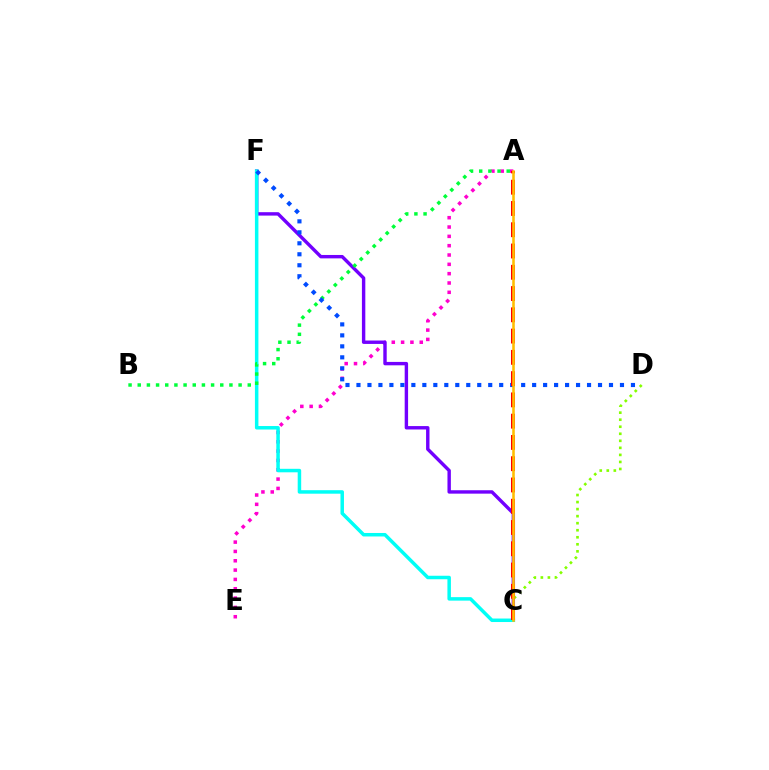{('C', 'D'): [{'color': '#84ff00', 'line_style': 'dotted', 'thickness': 1.91}], ('A', 'E'): [{'color': '#ff00cf', 'line_style': 'dotted', 'thickness': 2.53}], ('C', 'F'): [{'color': '#7200ff', 'line_style': 'solid', 'thickness': 2.45}, {'color': '#00fff6', 'line_style': 'solid', 'thickness': 2.52}], ('A', 'B'): [{'color': '#00ff39', 'line_style': 'dotted', 'thickness': 2.49}], ('D', 'F'): [{'color': '#004bff', 'line_style': 'dotted', 'thickness': 2.98}], ('A', 'C'): [{'color': '#ff0000', 'line_style': 'dashed', 'thickness': 2.89}, {'color': '#ffbd00', 'line_style': 'solid', 'thickness': 1.85}]}